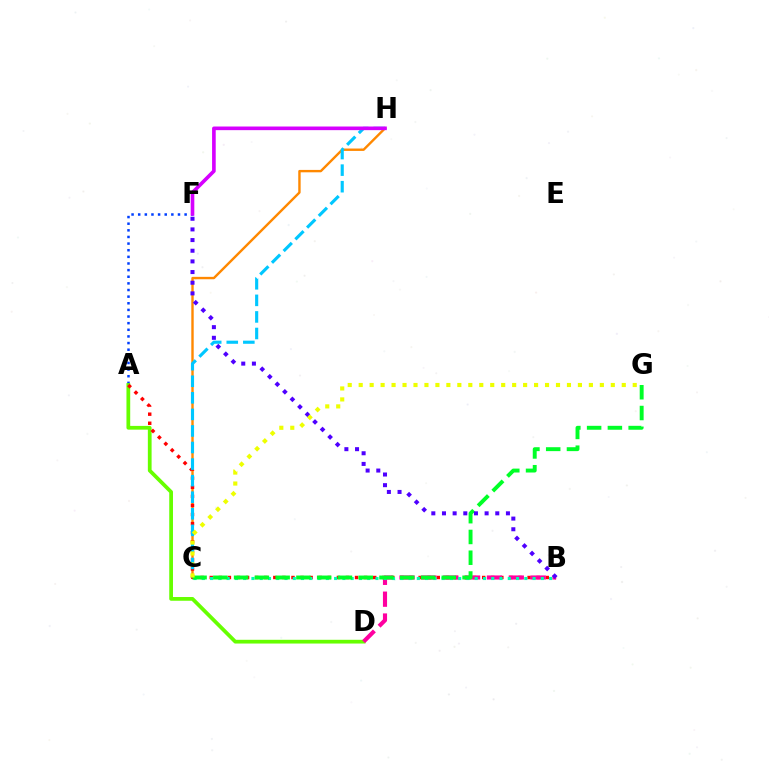{('A', 'F'): [{'color': '#003fff', 'line_style': 'dotted', 'thickness': 1.8}], ('C', 'H'): [{'color': '#ff8800', 'line_style': 'solid', 'thickness': 1.73}, {'color': '#00c7ff', 'line_style': 'dashed', 'thickness': 2.25}], ('A', 'D'): [{'color': '#66ff00', 'line_style': 'solid', 'thickness': 2.7}], ('A', 'B'): [{'color': '#ff0000', 'line_style': 'dotted', 'thickness': 2.47}], ('B', 'D'): [{'color': '#ff00a0', 'line_style': 'dashed', 'thickness': 2.97}], ('B', 'C'): [{'color': '#00ffaf', 'line_style': 'dotted', 'thickness': 2.25}], ('C', 'G'): [{'color': '#00ff27', 'line_style': 'dashed', 'thickness': 2.82}, {'color': '#eeff00', 'line_style': 'dotted', 'thickness': 2.98}], ('F', 'H'): [{'color': '#d600ff', 'line_style': 'solid', 'thickness': 2.62}], ('B', 'F'): [{'color': '#4f00ff', 'line_style': 'dotted', 'thickness': 2.9}]}